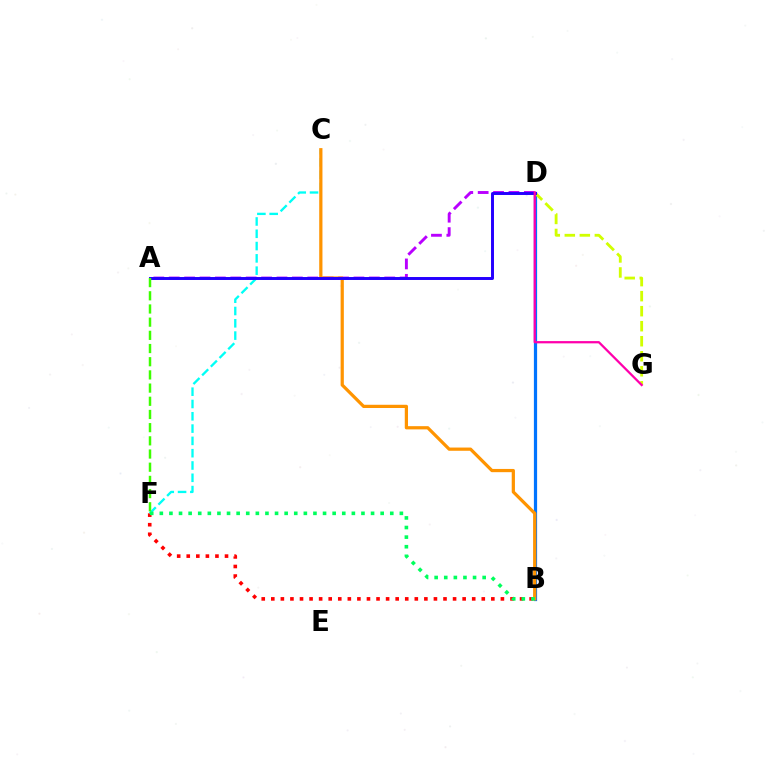{('B', 'D'): [{'color': '#0074ff', 'line_style': 'solid', 'thickness': 2.32}], ('D', 'G'): [{'color': '#d1ff00', 'line_style': 'dashed', 'thickness': 2.04}, {'color': '#ff00ac', 'line_style': 'solid', 'thickness': 1.62}], ('A', 'D'): [{'color': '#b900ff', 'line_style': 'dashed', 'thickness': 2.09}, {'color': '#2500ff', 'line_style': 'solid', 'thickness': 2.13}], ('B', 'F'): [{'color': '#ff0000', 'line_style': 'dotted', 'thickness': 2.6}, {'color': '#00ff5c', 'line_style': 'dotted', 'thickness': 2.61}], ('C', 'F'): [{'color': '#00fff6', 'line_style': 'dashed', 'thickness': 1.67}], ('B', 'C'): [{'color': '#ff9400', 'line_style': 'solid', 'thickness': 2.32}], ('A', 'F'): [{'color': '#3dff00', 'line_style': 'dashed', 'thickness': 1.79}]}